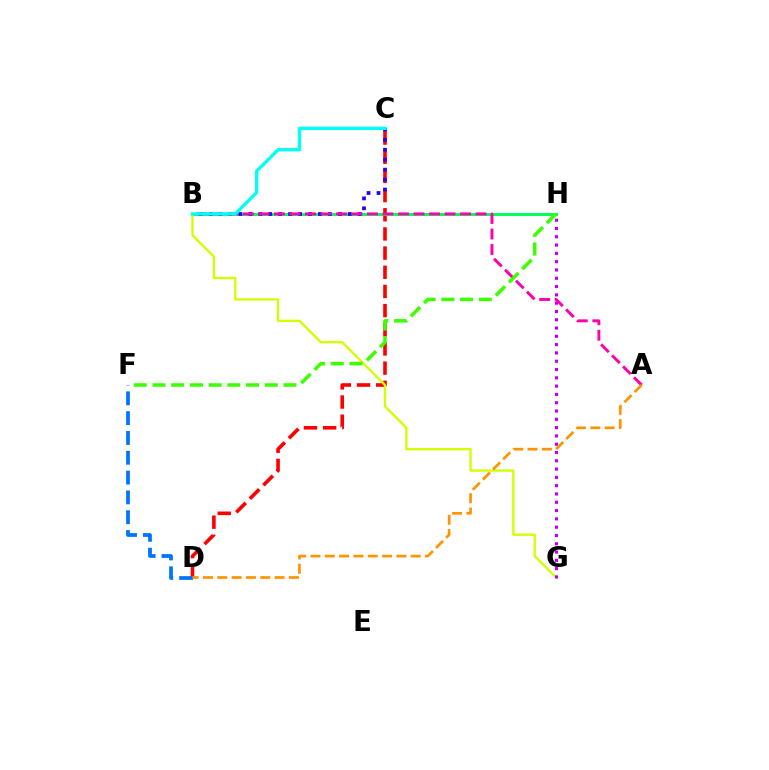{('C', 'D'): [{'color': '#ff0000', 'line_style': 'dashed', 'thickness': 2.6}], ('B', 'H'): [{'color': '#00ff5c', 'line_style': 'solid', 'thickness': 2.14}], ('B', 'G'): [{'color': '#d1ff00', 'line_style': 'solid', 'thickness': 1.67}], ('D', 'F'): [{'color': '#0074ff', 'line_style': 'dashed', 'thickness': 2.69}], ('G', 'H'): [{'color': '#b900ff', 'line_style': 'dotted', 'thickness': 2.25}], ('B', 'C'): [{'color': '#2500ff', 'line_style': 'dotted', 'thickness': 2.7}, {'color': '#00fff6', 'line_style': 'solid', 'thickness': 2.4}], ('A', 'B'): [{'color': '#ff00ac', 'line_style': 'dashed', 'thickness': 2.11}], ('F', 'H'): [{'color': '#3dff00', 'line_style': 'dashed', 'thickness': 2.54}], ('A', 'D'): [{'color': '#ff9400', 'line_style': 'dashed', 'thickness': 1.95}]}